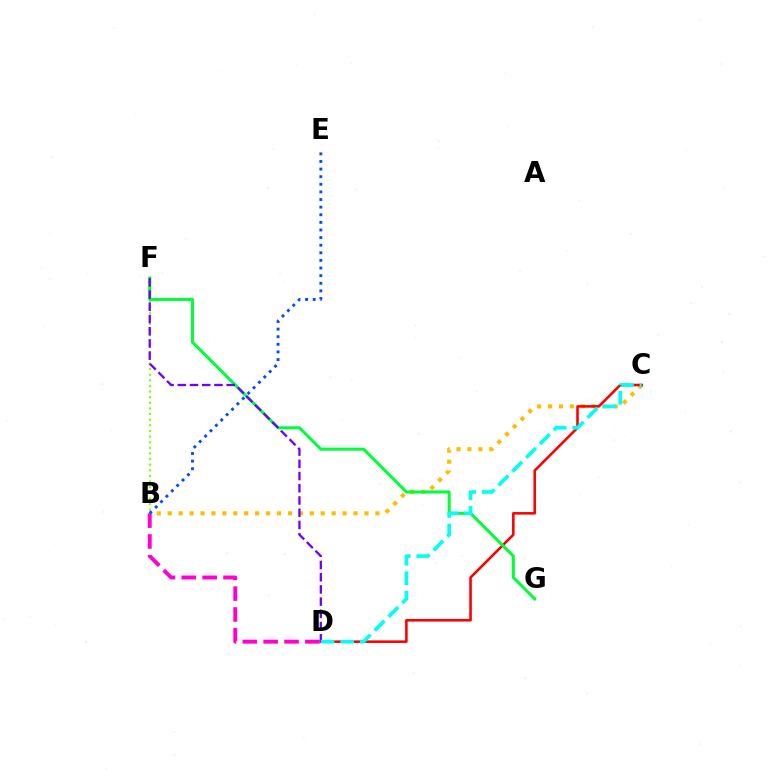{('B', 'C'): [{'color': '#ffbd00', 'line_style': 'dotted', 'thickness': 2.97}], ('C', 'D'): [{'color': '#ff0000', 'line_style': 'solid', 'thickness': 1.86}, {'color': '#00fff6', 'line_style': 'dashed', 'thickness': 2.65}], ('B', 'F'): [{'color': '#84ff00', 'line_style': 'dotted', 'thickness': 1.53}], ('F', 'G'): [{'color': '#00ff39', 'line_style': 'solid', 'thickness': 2.19}], ('D', 'F'): [{'color': '#7200ff', 'line_style': 'dashed', 'thickness': 1.66}], ('B', 'D'): [{'color': '#ff00cf', 'line_style': 'dashed', 'thickness': 2.83}], ('B', 'E'): [{'color': '#004bff', 'line_style': 'dotted', 'thickness': 2.07}]}